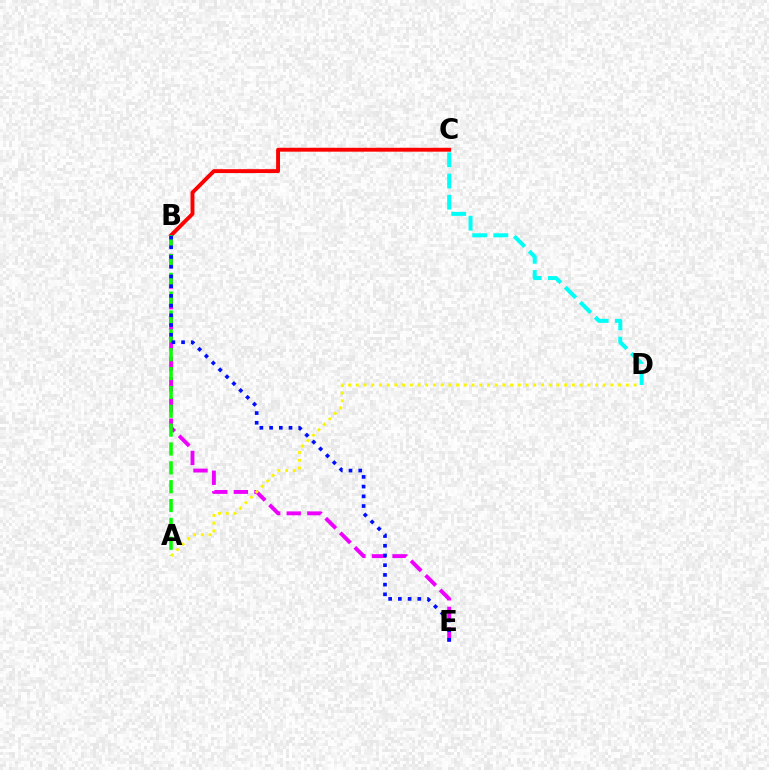{('C', 'D'): [{'color': '#00fff6', 'line_style': 'dashed', 'thickness': 2.88}], ('B', 'E'): [{'color': '#ee00ff', 'line_style': 'dashed', 'thickness': 2.8}, {'color': '#0010ff', 'line_style': 'dotted', 'thickness': 2.64}], ('B', 'C'): [{'color': '#ff0000', 'line_style': 'solid', 'thickness': 2.8}], ('A', 'B'): [{'color': '#08ff00', 'line_style': 'dashed', 'thickness': 2.56}], ('A', 'D'): [{'color': '#fcf500', 'line_style': 'dotted', 'thickness': 2.1}]}